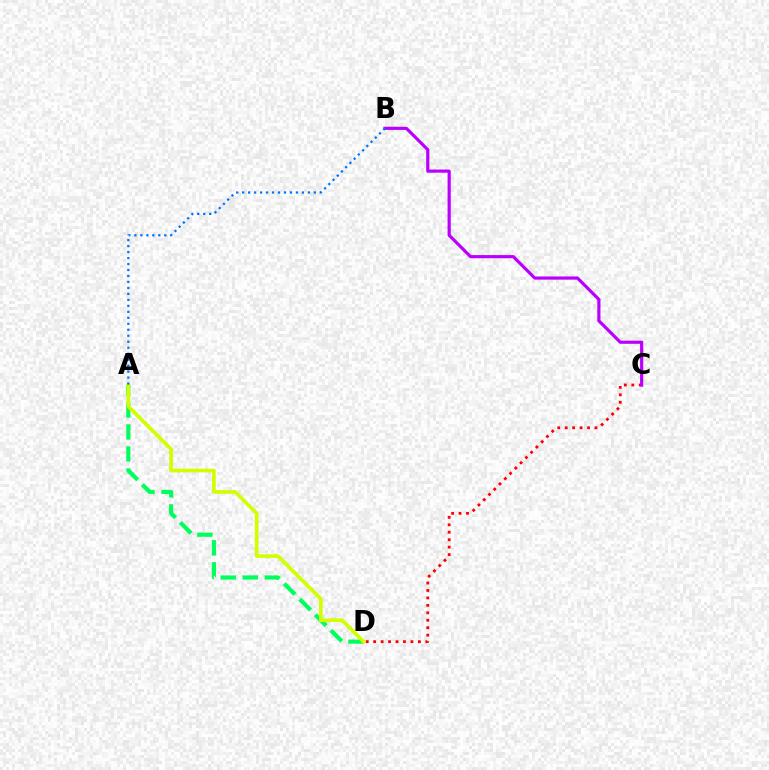{('C', 'D'): [{'color': '#ff0000', 'line_style': 'dotted', 'thickness': 2.02}], ('A', 'D'): [{'color': '#00ff5c', 'line_style': 'dashed', 'thickness': 2.99}, {'color': '#d1ff00', 'line_style': 'solid', 'thickness': 2.64}], ('B', 'C'): [{'color': '#b900ff', 'line_style': 'solid', 'thickness': 2.29}], ('A', 'B'): [{'color': '#0074ff', 'line_style': 'dotted', 'thickness': 1.62}]}